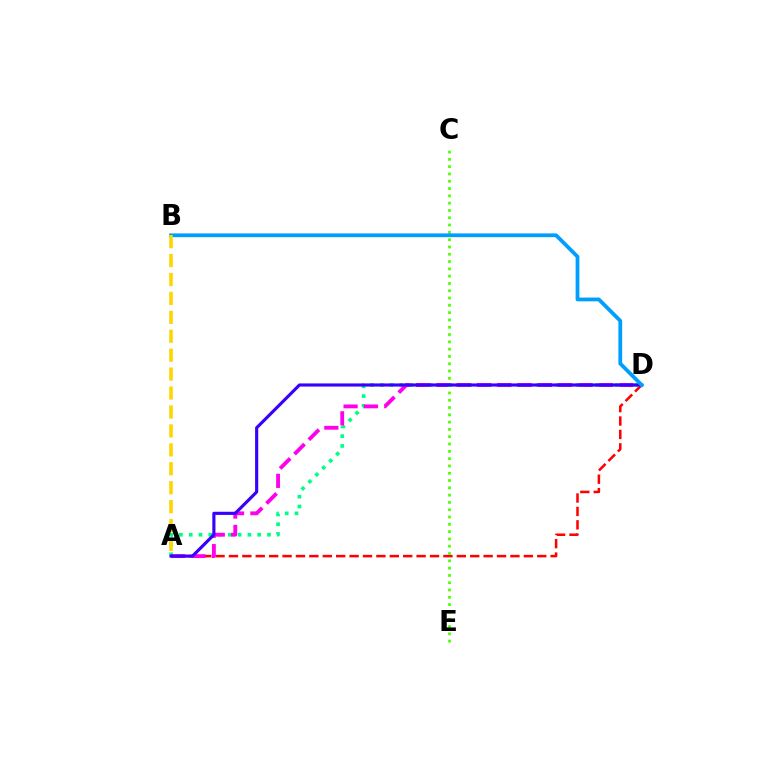{('A', 'D'): [{'color': '#ff0000', 'line_style': 'dashed', 'thickness': 1.82}, {'color': '#00ff86', 'line_style': 'dotted', 'thickness': 2.66}, {'color': '#ff00ed', 'line_style': 'dashed', 'thickness': 2.76}, {'color': '#3700ff', 'line_style': 'solid', 'thickness': 2.26}], ('C', 'E'): [{'color': '#4fff00', 'line_style': 'dotted', 'thickness': 1.98}], ('B', 'D'): [{'color': '#009eff', 'line_style': 'solid', 'thickness': 2.72}], ('A', 'B'): [{'color': '#ffd500', 'line_style': 'dashed', 'thickness': 2.57}]}